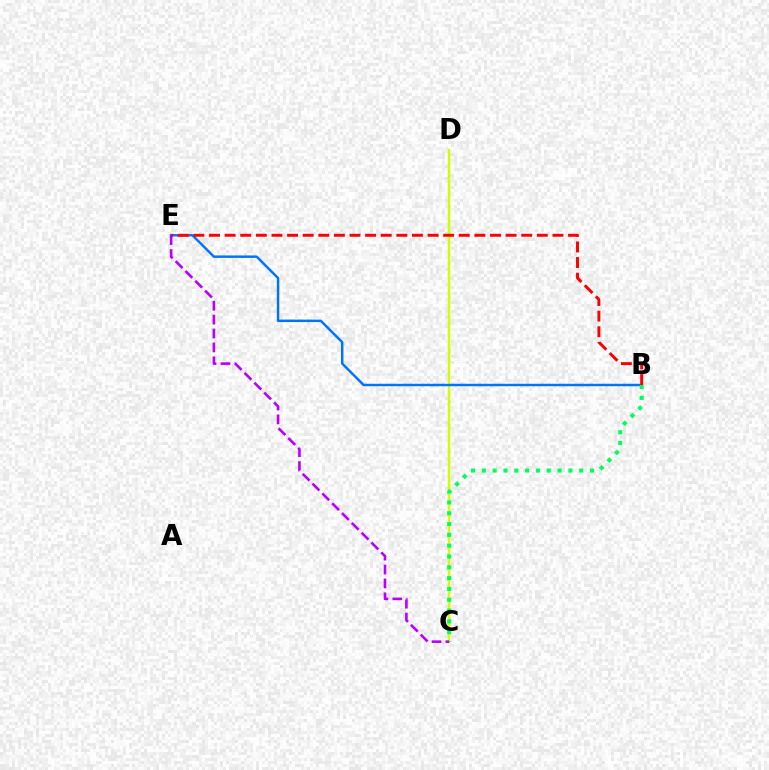{('C', 'D'): [{'color': '#d1ff00', 'line_style': 'solid', 'thickness': 1.77}], ('B', 'E'): [{'color': '#0074ff', 'line_style': 'solid', 'thickness': 1.77}, {'color': '#ff0000', 'line_style': 'dashed', 'thickness': 2.12}], ('B', 'C'): [{'color': '#00ff5c', 'line_style': 'dotted', 'thickness': 2.94}], ('C', 'E'): [{'color': '#b900ff', 'line_style': 'dashed', 'thickness': 1.89}]}